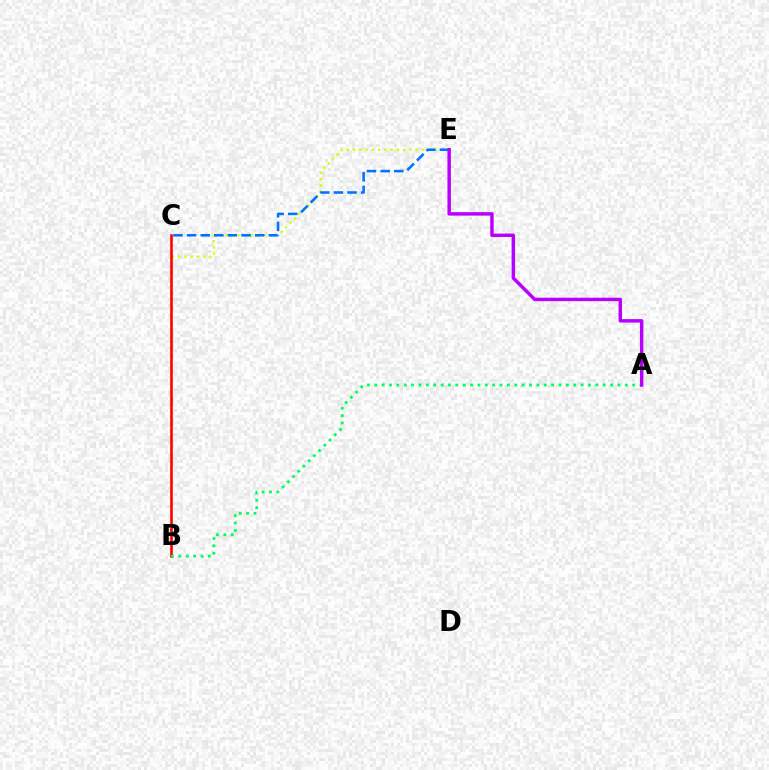{('B', 'E'): [{'color': '#d1ff00', 'line_style': 'dotted', 'thickness': 1.7}], ('C', 'E'): [{'color': '#0074ff', 'line_style': 'dashed', 'thickness': 1.85}], ('B', 'C'): [{'color': '#ff0000', 'line_style': 'solid', 'thickness': 1.87}], ('A', 'B'): [{'color': '#00ff5c', 'line_style': 'dotted', 'thickness': 2.0}], ('A', 'E'): [{'color': '#b900ff', 'line_style': 'solid', 'thickness': 2.49}]}